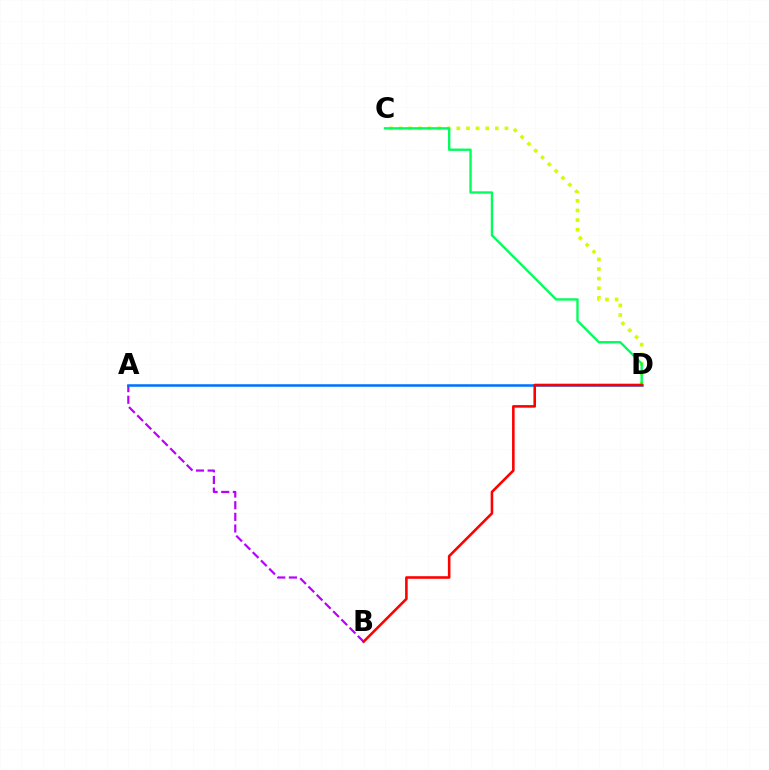{('A', 'B'): [{'color': '#b900ff', 'line_style': 'dashed', 'thickness': 1.58}], ('C', 'D'): [{'color': '#d1ff00', 'line_style': 'dotted', 'thickness': 2.62}, {'color': '#00ff5c', 'line_style': 'solid', 'thickness': 1.7}], ('A', 'D'): [{'color': '#0074ff', 'line_style': 'solid', 'thickness': 1.83}], ('B', 'D'): [{'color': '#ff0000', 'line_style': 'solid', 'thickness': 1.86}]}